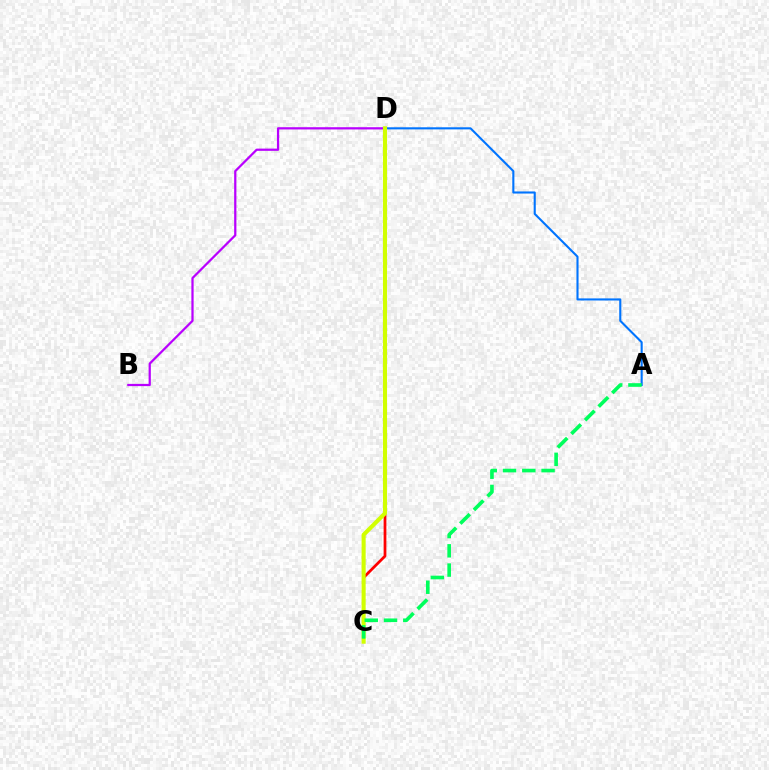{('B', 'D'): [{'color': '#b900ff', 'line_style': 'solid', 'thickness': 1.61}], ('A', 'D'): [{'color': '#0074ff', 'line_style': 'solid', 'thickness': 1.51}], ('C', 'D'): [{'color': '#ff0000', 'line_style': 'solid', 'thickness': 1.98}, {'color': '#d1ff00', 'line_style': 'solid', 'thickness': 2.95}], ('A', 'C'): [{'color': '#00ff5c', 'line_style': 'dashed', 'thickness': 2.62}]}